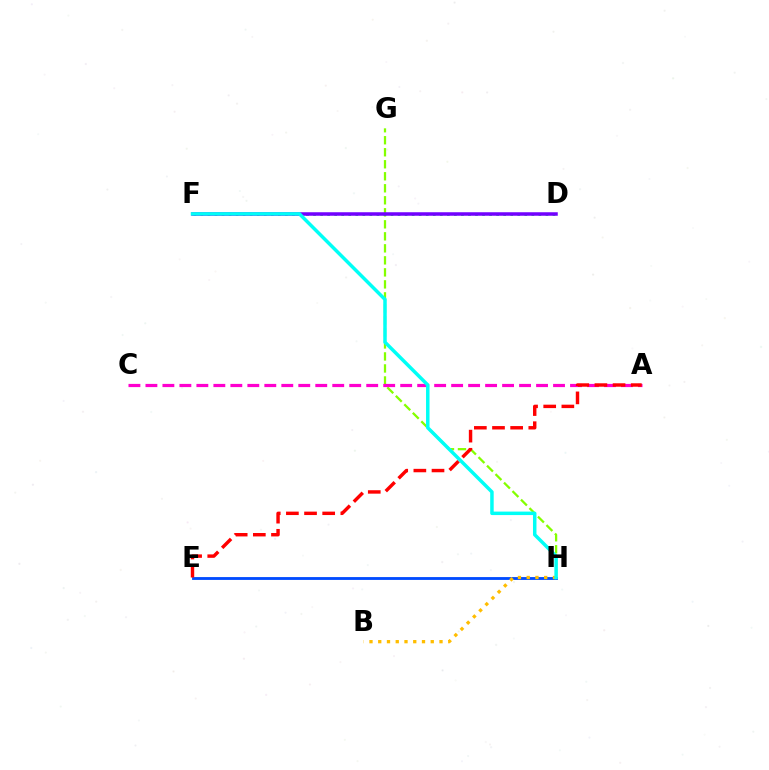{('G', 'H'): [{'color': '#84ff00', 'line_style': 'dashed', 'thickness': 1.63}], ('A', 'C'): [{'color': '#ff00cf', 'line_style': 'dashed', 'thickness': 2.31}], ('E', 'H'): [{'color': '#004bff', 'line_style': 'solid', 'thickness': 2.04}], ('A', 'E'): [{'color': '#ff0000', 'line_style': 'dashed', 'thickness': 2.47}], ('B', 'H'): [{'color': '#ffbd00', 'line_style': 'dotted', 'thickness': 2.38}], ('D', 'F'): [{'color': '#00ff39', 'line_style': 'dotted', 'thickness': 1.91}, {'color': '#7200ff', 'line_style': 'solid', 'thickness': 2.53}], ('F', 'H'): [{'color': '#00fff6', 'line_style': 'solid', 'thickness': 2.51}]}